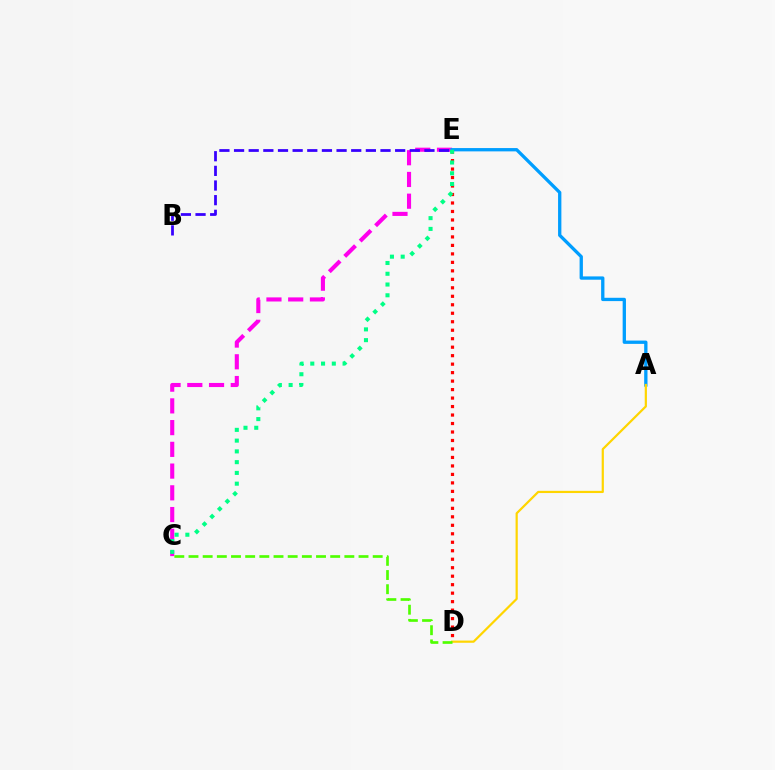{('C', 'E'): [{'color': '#ff00ed', 'line_style': 'dashed', 'thickness': 2.95}, {'color': '#00ff86', 'line_style': 'dotted', 'thickness': 2.92}], ('A', 'E'): [{'color': '#009eff', 'line_style': 'solid', 'thickness': 2.38}], ('D', 'E'): [{'color': '#ff0000', 'line_style': 'dotted', 'thickness': 2.3}], ('B', 'E'): [{'color': '#3700ff', 'line_style': 'dashed', 'thickness': 1.99}], ('A', 'D'): [{'color': '#ffd500', 'line_style': 'solid', 'thickness': 1.59}], ('C', 'D'): [{'color': '#4fff00', 'line_style': 'dashed', 'thickness': 1.92}]}